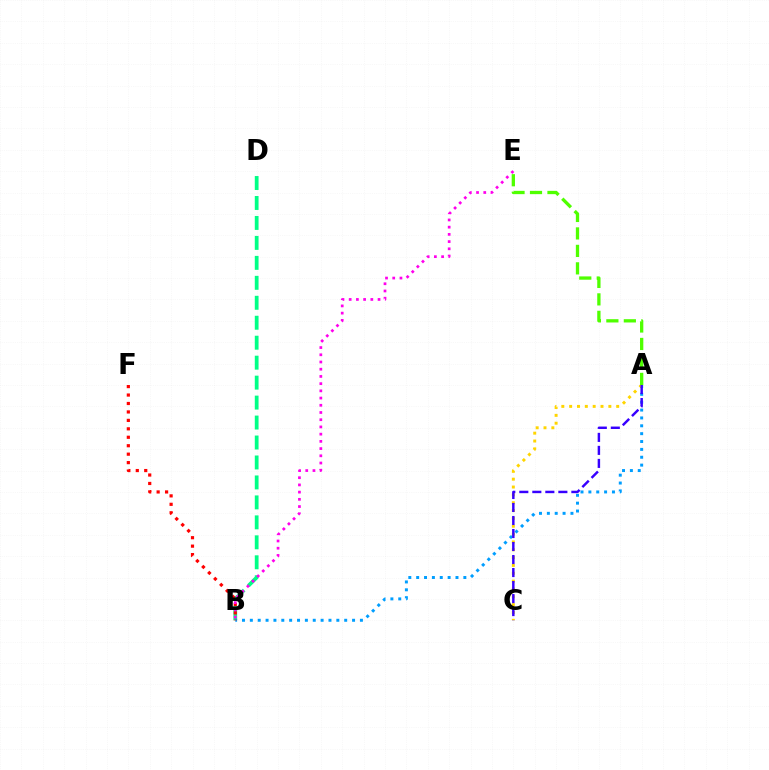{('B', 'D'): [{'color': '#00ff86', 'line_style': 'dashed', 'thickness': 2.71}], ('A', 'B'): [{'color': '#009eff', 'line_style': 'dotted', 'thickness': 2.14}], ('A', 'C'): [{'color': '#ffd500', 'line_style': 'dotted', 'thickness': 2.13}, {'color': '#3700ff', 'line_style': 'dashed', 'thickness': 1.77}], ('B', 'F'): [{'color': '#ff0000', 'line_style': 'dotted', 'thickness': 2.3}], ('A', 'E'): [{'color': '#4fff00', 'line_style': 'dashed', 'thickness': 2.37}], ('B', 'E'): [{'color': '#ff00ed', 'line_style': 'dotted', 'thickness': 1.96}]}